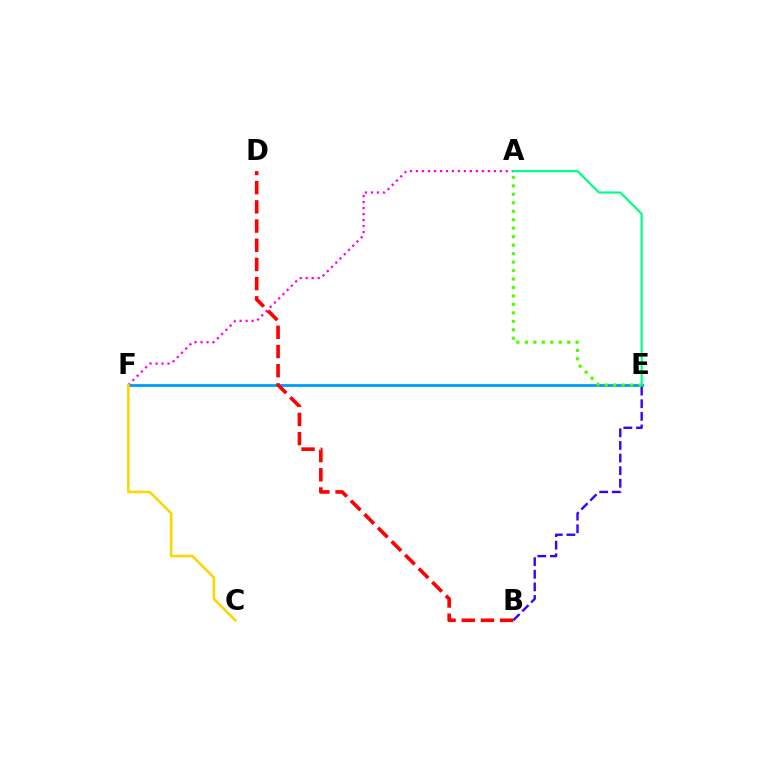{('E', 'F'): [{'color': '#009eff', 'line_style': 'solid', 'thickness': 2.04}], ('B', 'E'): [{'color': '#3700ff', 'line_style': 'dashed', 'thickness': 1.71}], ('A', 'F'): [{'color': '#ff00ed', 'line_style': 'dotted', 'thickness': 1.63}], ('A', 'E'): [{'color': '#4fff00', 'line_style': 'dotted', 'thickness': 2.3}, {'color': '#00ff86', 'line_style': 'solid', 'thickness': 1.56}], ('B', 'D'): [{'color': '#ff0000', 'line_style': 'dashed', 'thickness': 2.61}], ('C', 'F'): [{'color': '#ffd500', 'line_style': 'solid', 'thickness': 1.85}]}